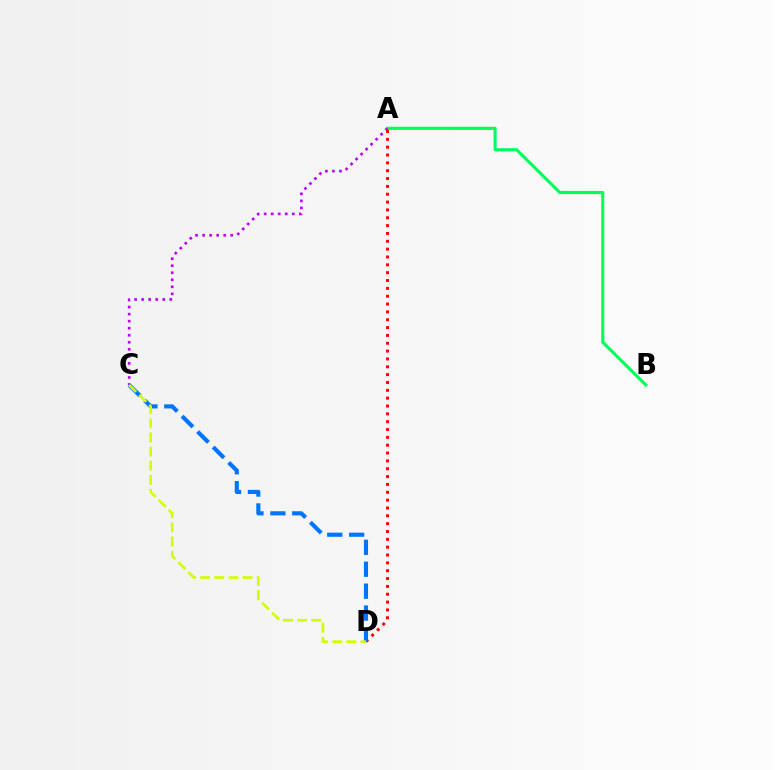{('A', 'B'): [{'color': '#00ff5c', 'line_style': 'solid', 'thickness': 2.23}], ('A', 'C'): [{'color': '#b900ff', 'line_style': 'dotted', 'thickness': 1.91}], ('A', 'D'): [{'color': '#ff0000', 'line_style': 'dotted', 'thickness': 2.13}], ('C', 'D'): [{'color': '#0074ff', 'line_style': 'dashed', 'thickness': 2.98}, {'color': '#d1ff00', 'line_style': 'dashed', 'thickness': 1.92}]}